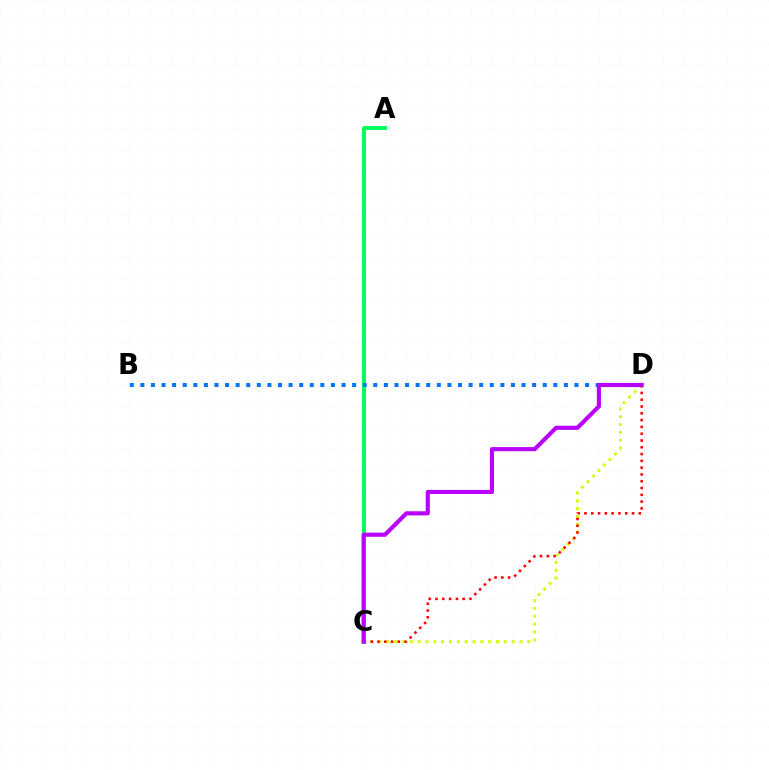{('C', 'D'): [{'color': '#d1ff00', 'line_style': 'dotted', 'thickness': 2.13}, {'color': '#ff0000', 'line_style': 'dotted', 'thickness': 1.85}, {'color': '#b900ff', 'line_style': 'solid', 'thickness': 2.97}], ('A', 'C'): [{'color': '#00ff5c', 'line_style': 'solid', 'thickness': 2.83}], ('B', 'D'): [{'color': '#0074ff', 'line_style': 'dotted', 'thickness': 2.88}]}